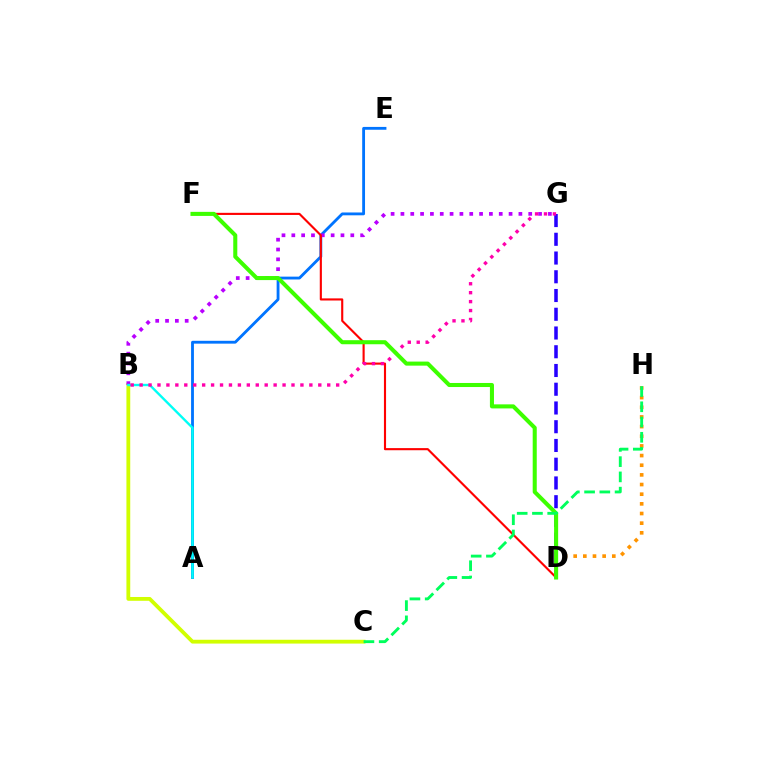{('A', 'E'): [{'color': '#0074ff', 'line_style': 'solid', 'thickness': 2.04}], ('B', 'C'): [{'color': '#d1ff00', 'line_style': 'solid', 'thickness': 2.74}], ('B', 'G'): [{'color': '#b900ff', 'line_style': 'dotted', 'thickness': 2.67}, {'color': '#ff00ac', 'line_style': 'dotted', 'thickness': 2.43}], ('D', 'F'): [{'color': '#ff0000', 'line_style': 'solid', 'thickness': 1.53}, {'color': '#3dff00', 'line_style': 'solid', 'thickness': 2.92}], ('D', 'G'): [{'color': '#2500ff', 'line_style': 'dashed', 'thickness': 2.55}], ('A', 'B'): [{'color': '#00fff6', 'line_style': 'solid', 'thickness': 1.7}], ('D', 'H'): [{'color': '#ff9400', 'line_style': 'dotted', 'thickness': 2.62}], ('C', 'H'): [{'color': '#00ff5c', 'line_style': 'dashed', 'thickness': 2.07}]}